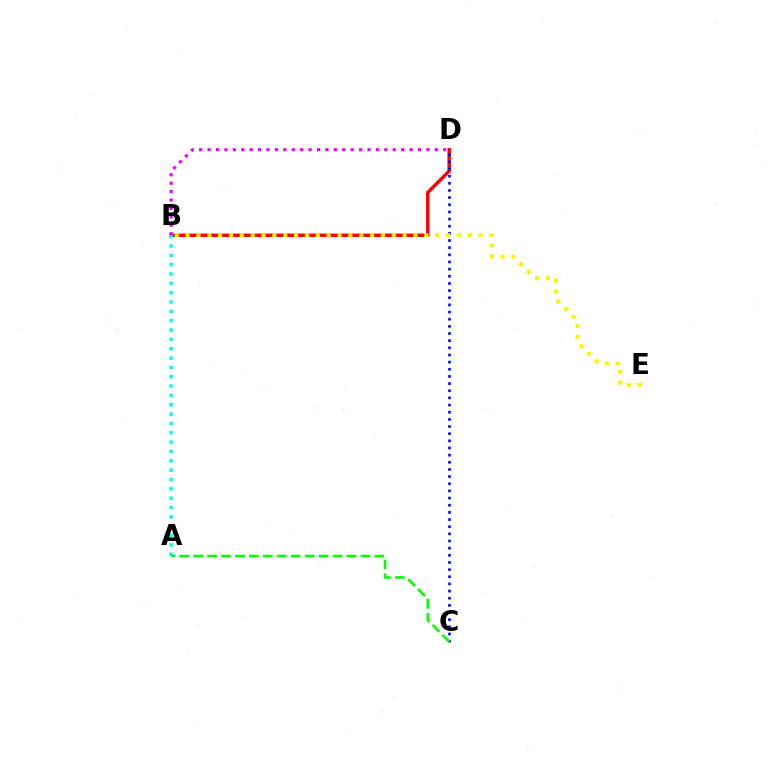{('B', 'D'): [{'color': '#ff0000', 'line_style': 'solid', 'thickness': 2.48}, {'color': '#ee00ff', 'line_style': 'dotted', 'thickness': 2.29}], ('C', 'D'): [{'color': '#0010ff', 'line_style': 'dotted', 'thickness': 1.94}], ('B', 'E'): [{'color': '#fcf500', 'line_style': 'dotted', 'thickness': 2.95}], ('A', 'B'): [{'color': '#00fff6', 'line_style': 'dotted', 'thickness': 2.54}], ('A', 'C'): [{'color': '#08ff00', 'line_style': 'dashed', 'thickness': 1.89}]}